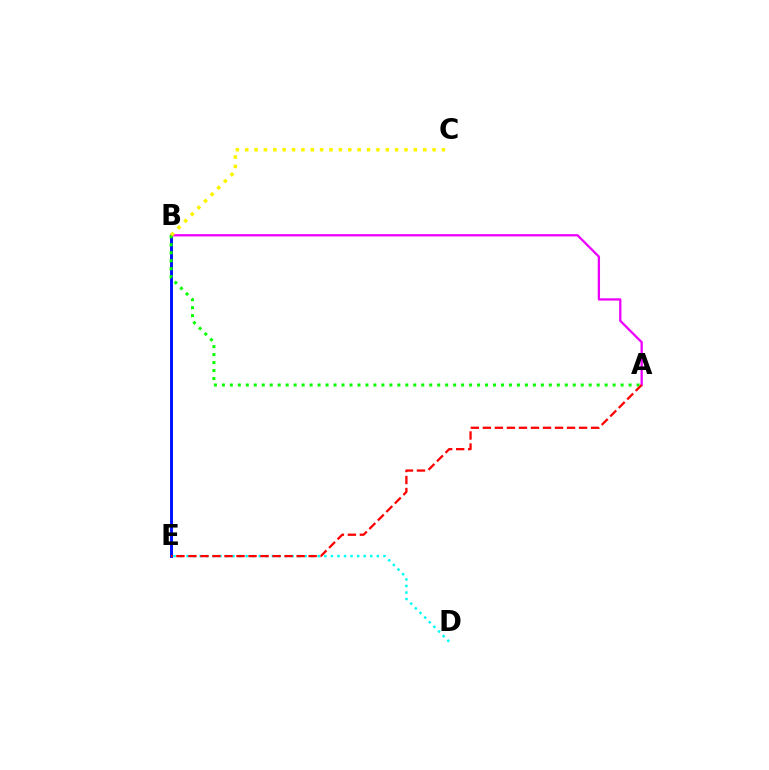{('B', 'E'): [{'color': '#0010ff', 'line_style': 'solid', 'thickness': 2.11}], ('A', 'B'): [{'color': '#ee00ff', 'line_style': 'solid', 'thickness': 1.65}, {'color': '#08ff00', 'line_style': 'dotted', 'thickness': 2.17}], ('D', 'E'): [{'color': '#00fff6', 'line_style': 'dotted', 'thickness': 1.78}], ('B', 'C'): [{'color': '#fcf500', 'line_style': 'dotted', 'thickness': 2.55}], ('A', 'E'): [{'color': '#ff0000', 'line_style': 'dashed', 'thickness': 1.63}]}